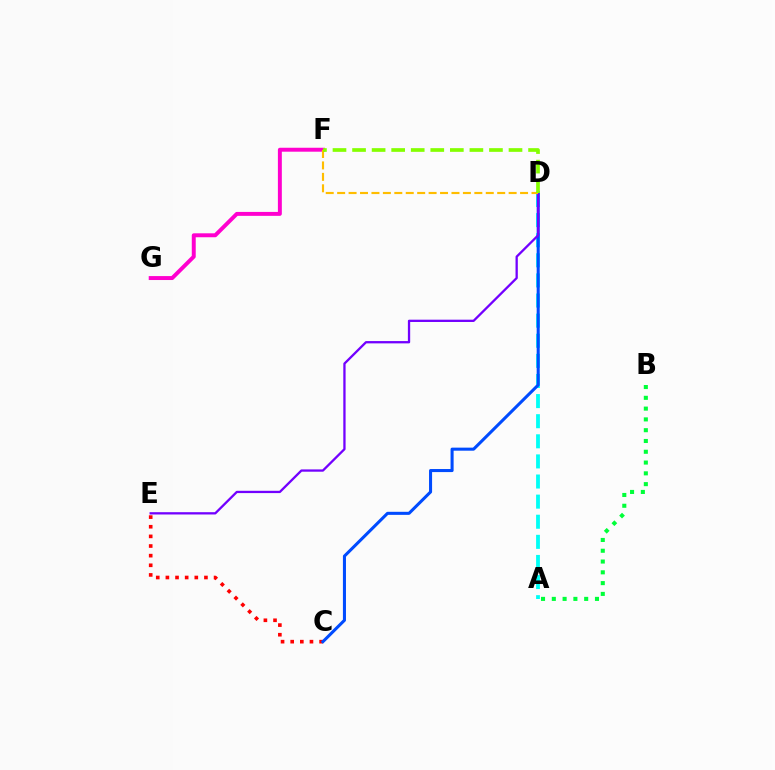{('C', 'E'): [{'color': '#ff0000', 'line_style': 'dotted', 'thickness': 2.62}], ('A', 'D'): [{'color': '#00fff6', 'line_style': 'dashed', 'thickness': 2.73}], ('A', 'B'): [{'color': '#00ff39', 'line_style': 'dotted', 'thickness': 2.93}], ('C', 'D'): [{'color': '#004bff', 'line_style': 'solid', 'thickness': 2.2}], ('D', 'E'): [{'color': '#7200ff', 'line_style': 'solid', 'thickness': 1.65}], ('F', 'G'): [{'color': '#ff00cf', 'line_style': 'solid', 'thickness': 2.84}], ('D', 'F'): [{'color': '#ffbd00', 'line_style': 'dashed', 'thickness': 1.55}, {'color': '#84ff00', 'line_style': 'dashed', 'thickness': 2.66}]}